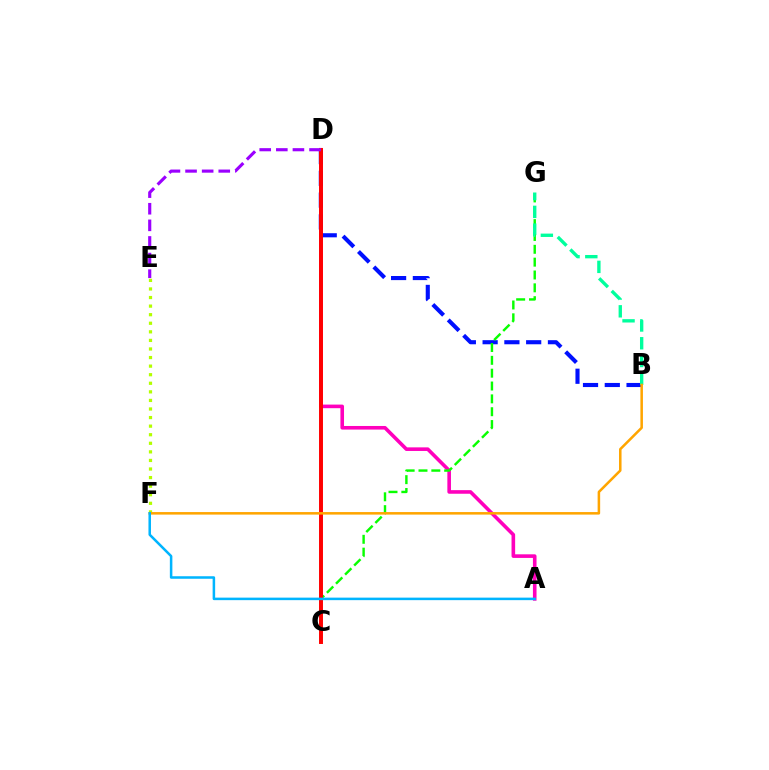{('A', 'D'): [{'color': '#ff00bd', 'line_style': 'solid', 'thickness': 2.59}], ('B', 'D'): [{'color': '#0010ff', 'line_style': 'dashed', 'thickness': 2.96}], ('C', 'G'): [{'color': '#08ff00', 'line_style': 'dashed', 'thickness': 1.74}], ('C', 'D'): [{'color': '#ff0000', 'line_style': 'solid', 'thickness': 2.84}], ('E', 'F'): [{'color': '#b3ff00', 'line_style': 'dotted', 'thickness': 2.33}], ('B', 'G'): [{'color': '#00ff9d', 'line_style': 'dashed', 'thickness': 2.41}], ('B', 'F'): [{'color': '#ffa500', 'line_style': 'solid', 'thickness': 1.82}], ('D', 'E'): [{'color': '#9b00ff', 'line_style': 'dashed', 'thickness': 2.26}], ('A', 'F'): [{'color': '#00b5ff', 'line_style': 'solid', 'thickness': 1.81}]}